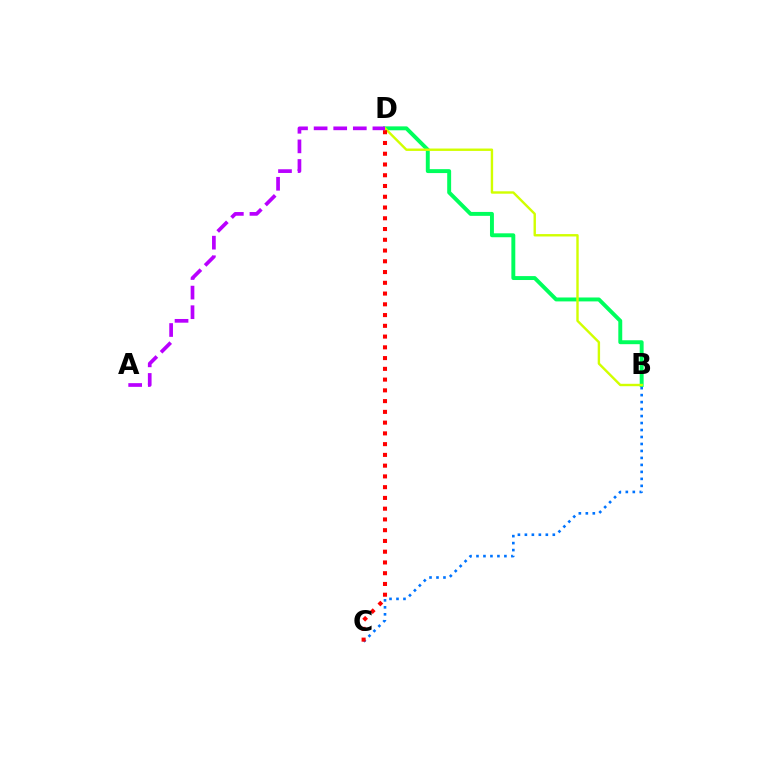{('B', 'C'): [{'color': '#0074ff', 'line_style': 'dotted', 'thickness': 1.9}], ('B', 'D'): [{'color': '#00ff5c', 'line_style': 'solid', 'thickness': 2.82}, {'color': '#d1ff00', 'line_style': 'solid', 'thickness': 1.73}], ('C', 'D'): [{'color': '#ff0000', 'line_style': 'dotted', 'thickness': 2.92}], ('A', 'D'): [{'color': '#b900ff', 'line_style': 'dashed', 'thickness': 2.66}]}